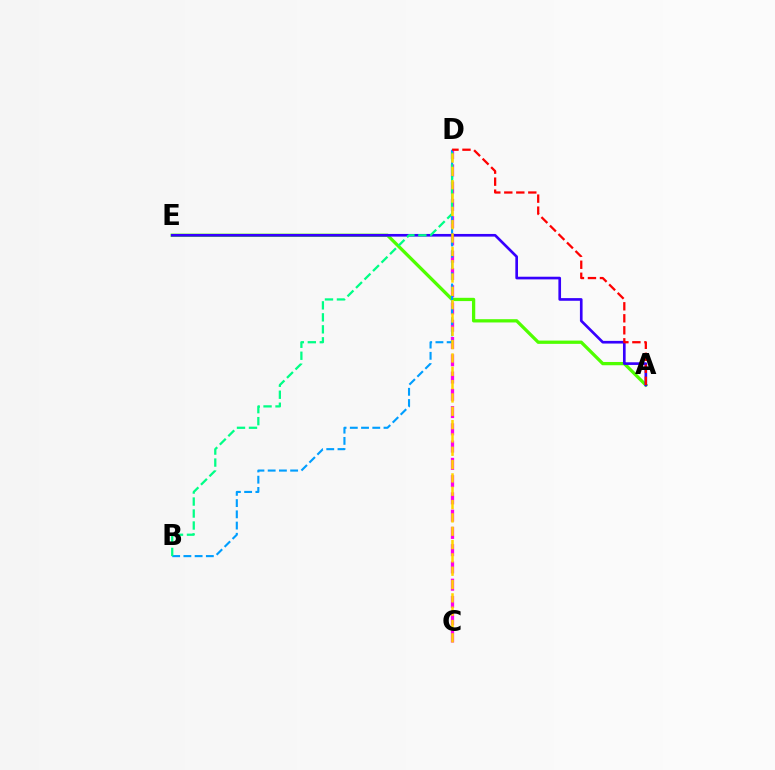{('C', 'D'): [{'color': '#ff00ed', 'line_style': 'dashed', 'thickness': 2.35}, {'color': '#ffd500', 'line_style': 'dashed', 'thickness': 1.81}], ('A', 'E'): [{'color': '#4fff00', 'line_style': 'solid', 'thickness': 2.36}, {'color': '#3700ff', 'line_style': 'solid', 'thickness': 1.91}], ('B', 'D'): [{'color': '#009eff', 'line_style': 'dashed', 'thickness': 1.53}, {'color': '#00ff86', 'line_style': 'dashed', 'thickness': 1.63}], ('A', 'D'): [{'color': '#ff0000', 'line_style': 'dashed', 'thickness': 1.63}]}